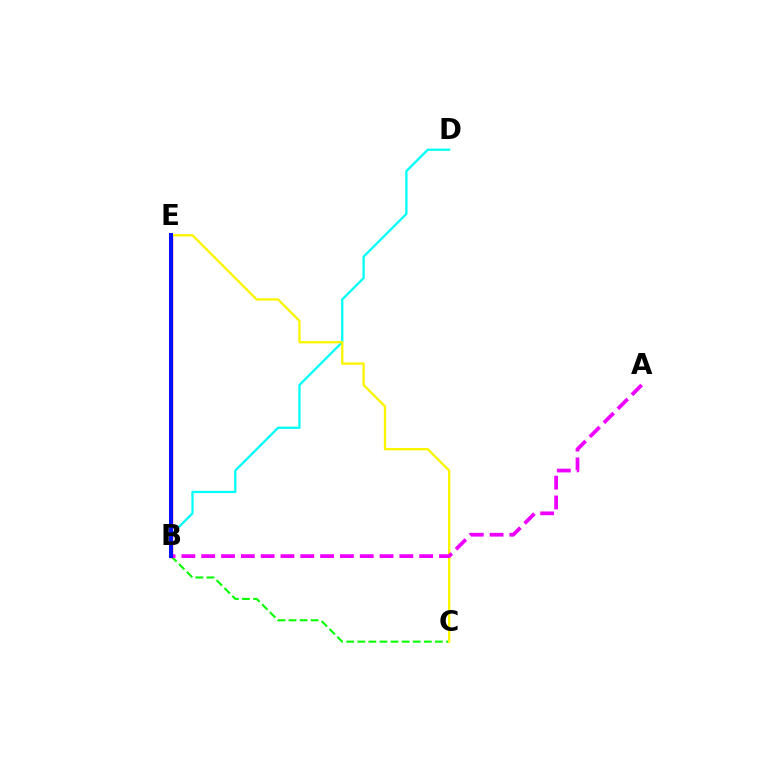{('B', 'D'): [{'color': '#00fff6', 'line_style': 'solid', 'thickness': 1.63}], ('B', 'C'): [{'color': '#08ff00', 'line_style': 'dashed', 'thickness': 1.51}], ('B', 'E'): [{'color': '#ff0000', 'line_style': 'solid', 'thickness': 2.45}, {'color': '#0010ff', 'line_style': 'solid', 'thickness': 2.86}], ('C', 'E'): [{'color': '#fcf500', 'line_style': 'solid', 'thickness': 1.67}], ('A', 'B'): [{'color': '#ee00ff', 'line_style': 'dashed', 'thickness': 2.69}]}